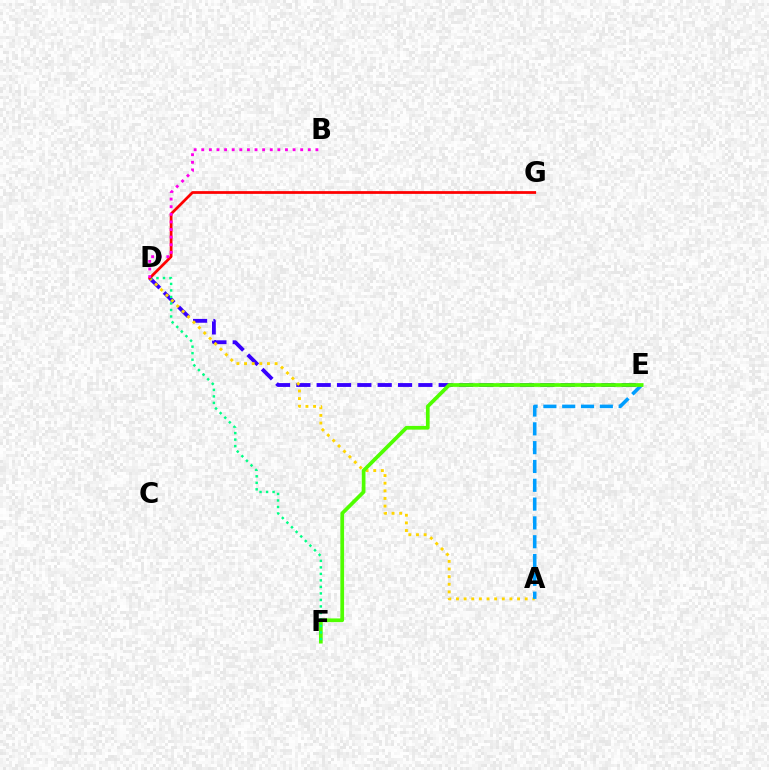{('D', 'E'): [{'color': '#3700ff', 'line_style': 'dashed', 'thickness': 2.76}], ('A', 'D'): [{'color': '#ffd500', 'line_style': 'dotted', 'thickness': 2.07}], ('A', 'E'): [{'color': '#009eff', 'line_style': 'dashed', 'thickness': 2.56}], ('E', 'F'): [{'color': '#4fff00', 'line_style': 'solid', 'thickness': 2.68}], ('D', 'F'): [{'color': '#00ff86', 'line_style': 'dotted', 'thickness': 1.77}], ('D', 'G'): [{'color': '#ff0000', 'line_style': 'solid', 'thickness': 1.98}], ('B', 'D'): [{'color': '#ff00ed', 'line_style': 'dotted', 'thickness': 2.07}]}